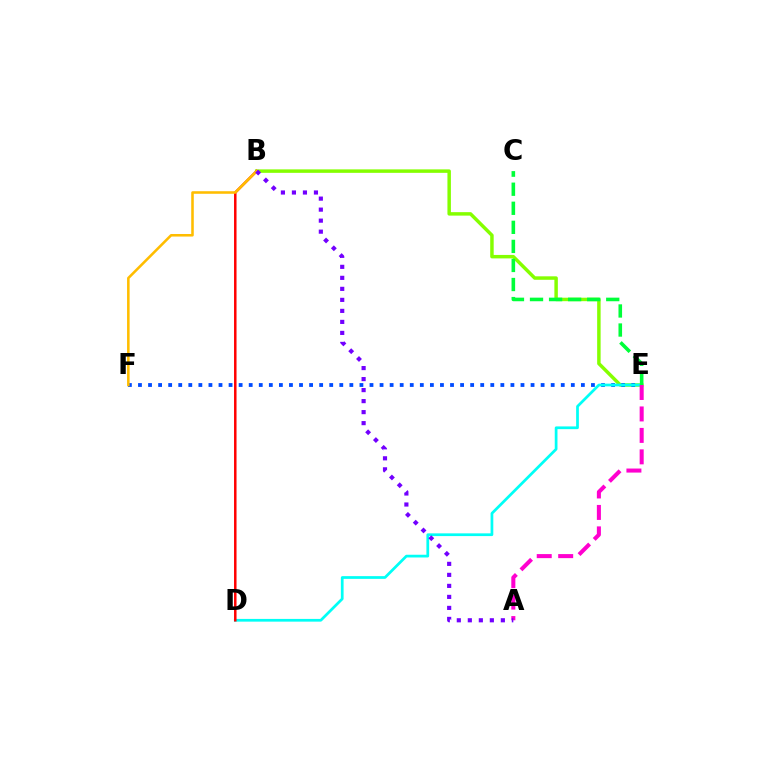{('B', 'E'): [{'color': '#84ff00', 'line_style': 'solid', 'thickness': 2.5}], ('E', 'F'): [{'color': '#004bff', 'line_style': 'dotted', 'thickness': 2.73}], ('D', 'E'): [{'color': '#00fff6', 'line_style': 'solid', 'thickness': 1.97}], ('B', 'D'): [{'color': '#ff0000', 'line_style': 'solid', 'thickness': 1.8}], ('B', 'F'): [{'color': '#ffbd00', 'line_style': 'solid', 'thickness': 1.85}], ('A', 'E'): [{'color': '#ff00cf', 'line_style': 'dashed', 'thickness': 2.91}], ('C', 'E'): [{'color': '#00ff39', 'line_style': 'dashed', 'thickness': 2.59}], ('A', 'B'): [{'color': '#7200ff', 'line_style': 'dotted', 'thickness': 2.99}]}